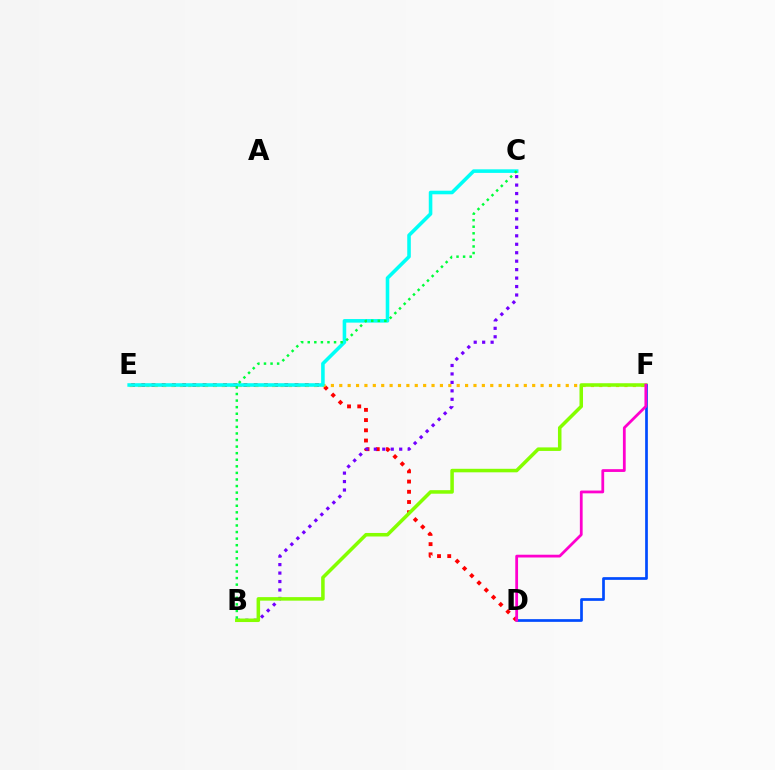{('D', 'E'): [{'color': '#ff0000', 'line_style': 'dotted', 'thickness': 2.78}], ('E', 'F'): [{'color': '#ffbd00', 'line_style': 'dotted', 'thickness': 2.28}], ('C', 'E'): [{'color': '#00fff6', 'line_style': 'solid', 'thickness': 2.57}], ('B', 'C'): [{'color': '#7200ff', 'line_style': 'dotted', 'thickness': 2.3}, {'color': '#00ff39', 'line_style': 'dotted', 'thickness': 1.79}], ('B', 'F'): [{'color': '#84ff00', 'line_style': 'solid', 'thickness': 2.54}], ('D', 'F'): [{'color': '#004bff', 'line_style': 'solid', 'thickness': 1.94}, {'color': '#ff00cf', 'line_style': 'solid', 'thickness': 2.0}]}